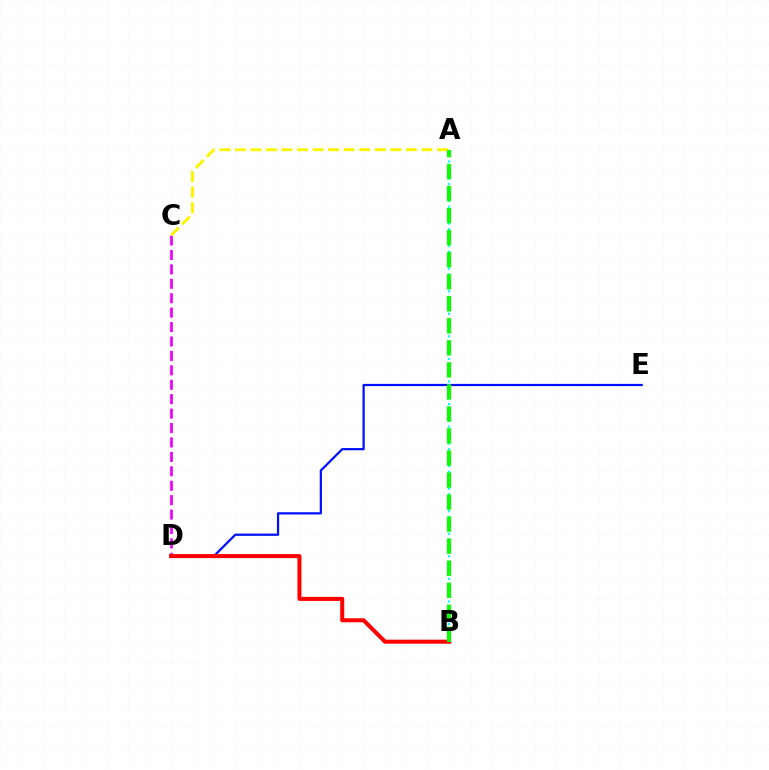{('D', 'E'): [{'color': '#0010ff', 'line_style': 'solid', 'thickness': 1.61}], ('A', 'B'): [{'color': '#00fff6', 'line_style': 'dotted', 'thickness': 1.53}, {'color': '#08ff00', 'line_style': 'dashed', 'thickness': 2.99}], ('C', 'D'): [{'color': '#ee00ff', 'line_style': 'dashed', 'thickness': 1.96}], ('A', 'C'): [{'color': '#fcf500', 'line_style': 'dashed', 'thickness': 2.11}], ('B', 'D'): [{'color': '#ff0000', 'line_style': 'solid', 'thickness': 2.9}]}